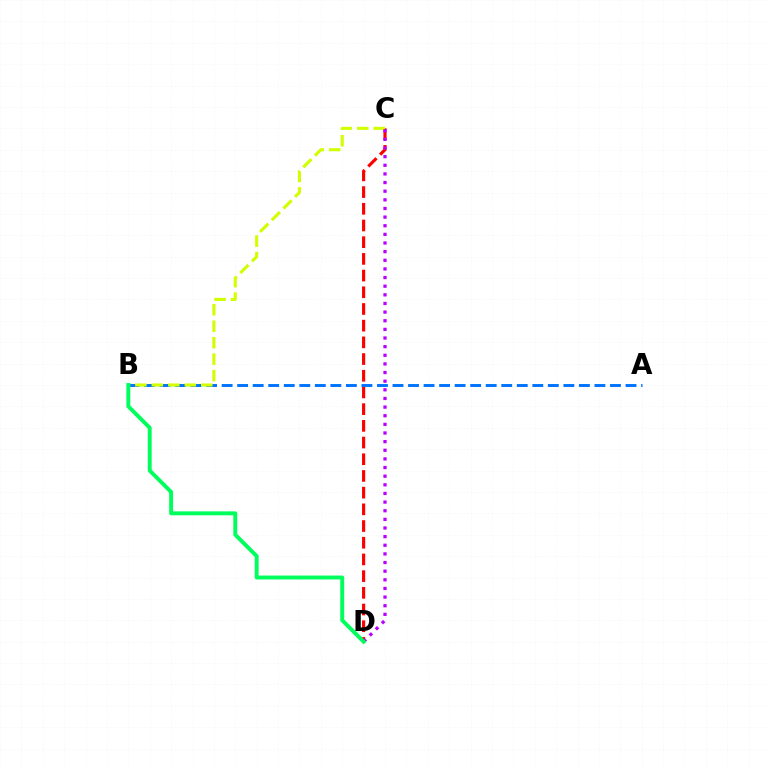{('C', 'D'): [{'color': '#ff0000', 'line_style': 'dashed', 'thickness': 2.27}, {'color': '#b900ff', 'line_style': 'dotted', 'thickness': 2.35}], ('A', 'B'): [{'color': '#0074ff', 'line_style': 'dashed', 'thickness': 2.11}], ('B', 'C'): [{'color': '#d1ff00', 'line_style': 'dashed', 'thickness': 2.24}], ('B', 'D'): [{'color': '#00ff5c', 'line_style': 'solid', 'thickness': 2.82}]}